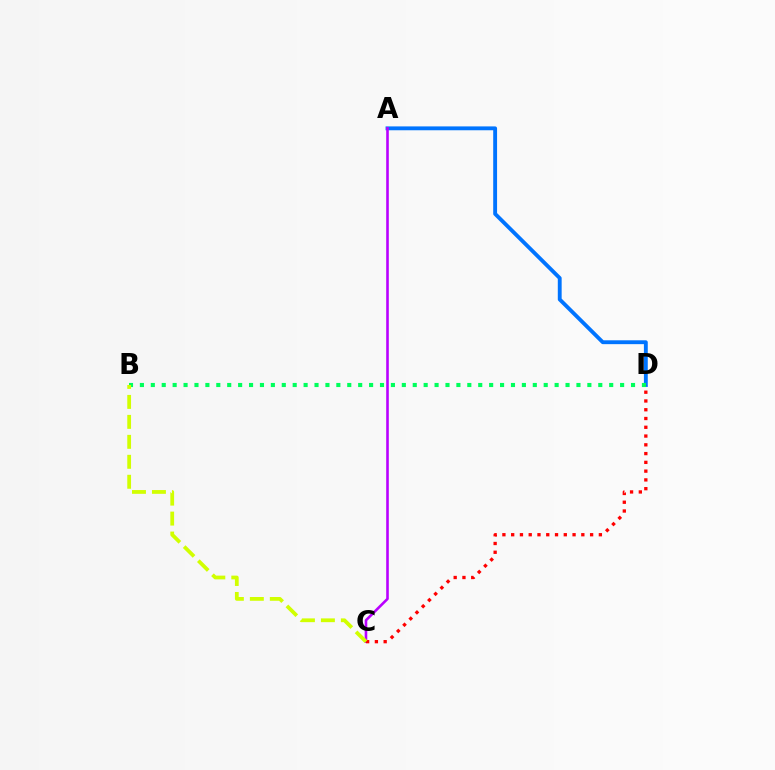{('A', 'D'): [{'color': '#0074ff', 'line_style': 'solid', 'thickness': 2.78}], ('A', 'C'): [{'color': '#b900ff', 'line_style': 'solid', 'thickness': 1.88}], ('B', 'D'): [{'color': '#00ff5c', 'line_style': 'dotted', 'thickness': 2.97}], ('C', 'D'): [{'color': '#ff0000', 'line_style': 'dotted', 'thickness': 2.38}], ('B', 'C'): [{'color': '#d1ff00', 'line_style': 'dashed', 'thickness': 2.71}]}